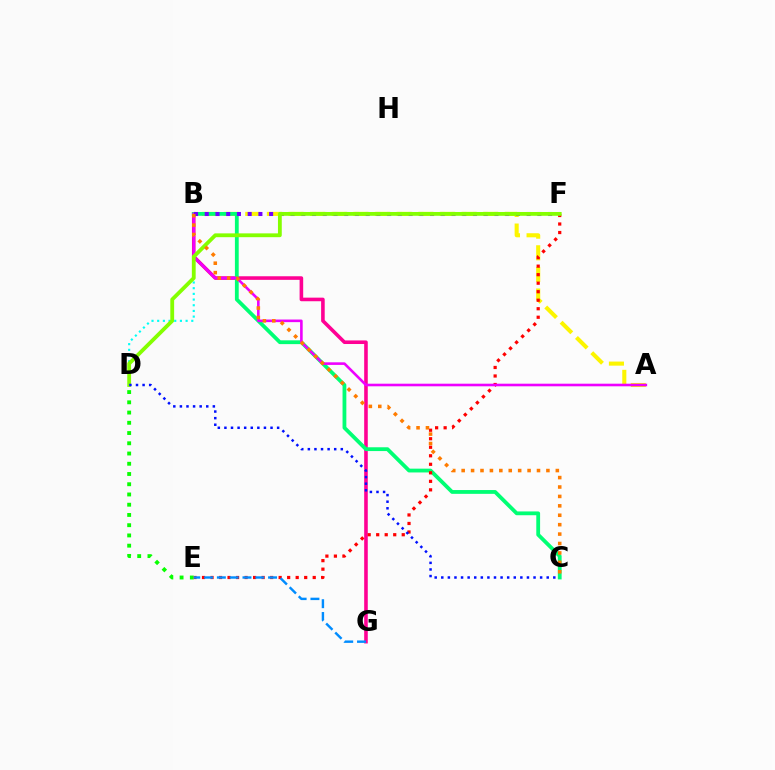{('A', 'B'): [{'color': '#fcf500', 'line_style': 'dashed', 'thickness': 2.94}, {'color': '#ee00ff', 'line_style': 'solid', 'thickness': 1.87}], ('B', 'D'): [{'color': '#00fff6', 'line_style': 'dotted', 'thickness': 1.54}], ('B', 'G'): [{'color': '#ff0094', 'line_style': 'solid', 'thickness': 2.58}], ('B', 'C'): [{'color': '#00ff74', 'line_style': 'solid', 'thickness': 2.73}, {'color': '#ff7c00', 'line_style': 'dotted', 'thickness': 2.56}], ('D', 'E'): [{'color': '#08ff00', 'line_style': 'dotted', 'thickness': 2.78}], ('E', 'F'): [{'color': '#ff0000', 'line_style': 'dotted', 'thickness': 2.31}], ('B', 'F'): [{'color': '#7200ff', 'line_style': 'dotted', 'thickness': 2.92}], ('D', 'F'): [{'color': '#84ff00', 'line_style': 'solid', 'thickness': 2.74}], ('E', 'G'): [{'color': '#008cff', 'line_style': 'dashed', 'thickness': 1.74}], ('C', 'D'): [{'color': '#0010ff', 'line_style': 'dotted', 'thickness': 1.79}]}